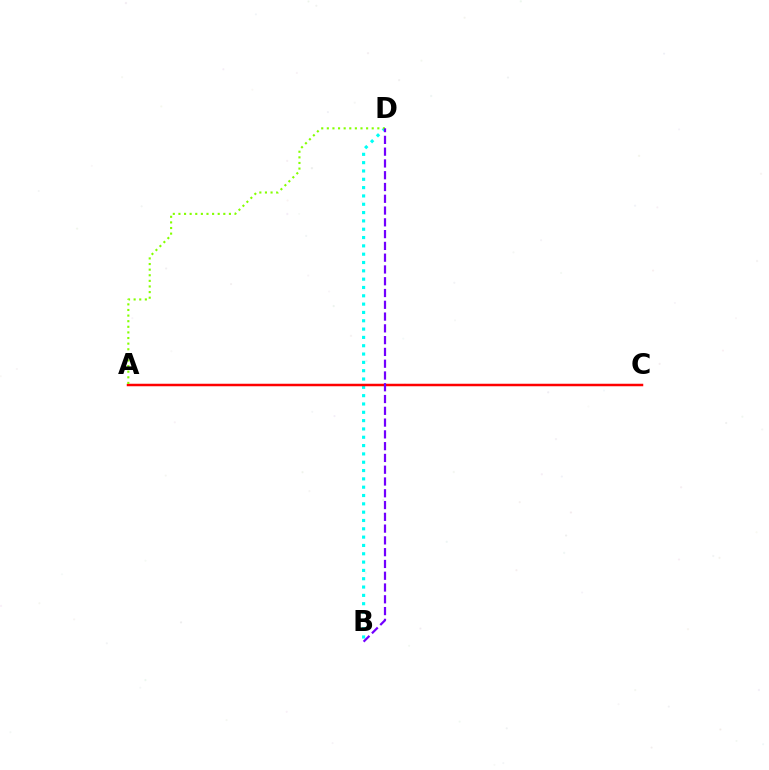{('B', 'D'): [{'color': '#00fff6', 'line_style': 'dotted', 'thickness': 2.26}, {'color': '#7200ff', 'line_style': 'dashed', 'thickness': 1.6}], ('A', 'C'): [{'color': '#ff0000', 'line_style': 'solid', 'thickness': 1.8}], ('A', 'D'): [{'color': '#84ff00', 'line_style': 'dotted', 'thickness': 1.52}]}